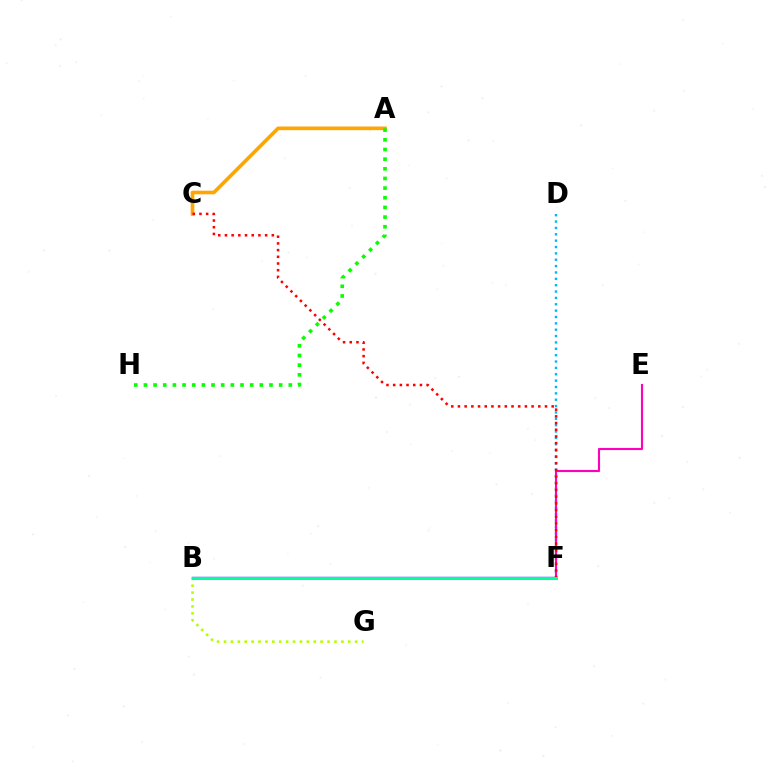{('D', 'F'): [{'color': '#00b5ff', 'line_style': 'dotted', 'thickness': 1.73}], ('A', 'C'): [{'color': '#ffa500', 'line_style': 'solid', 'thickness': 2.62}], ('E', 'F'): [{'color': '#ff00bd', 'line_style': 'solid', 'thickness': 1.52}], ('B', 'F'): [{'color': '#0010ff', 'line_style': 'solid', 'thickness': 1.68}, {'color': '#9b00ff', 'line_style': 'dashed', 'thickness': 1.91}, {'color': '#00ff9d', 'line_style': 'solid', 'thickness': 2.17}], ('A', 'H'): [{'color': '#08ff00', 'line_style': 'dotted', 'thickness': 2.62}], ('B', 'G'): [{'color': '#b3ff00', 'line_style': 'dotted', 'thickness': 1.88}], ('C', 'F'): [{'color': '#ff0000', 'line_style': 'dotted', 'thickness': 1.82}]}